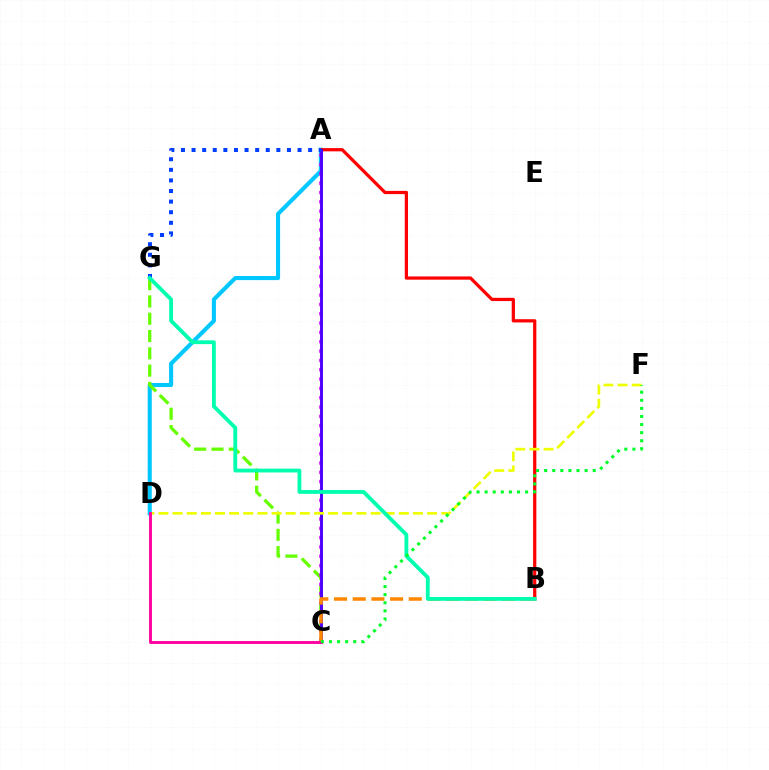{('A', 'D'): [{'color': '#00c7ff', 'line_style': 'solid', 'thickness': 2.94}], ('C', 'G'): [{'color': '#66ff00', 'line_style': 'dashed', 'thickness': 2.35}], ('A', 'B'): [{'color': '#ff0000', 'line_style': 'solid', 'thickness': 2.34}], ('A', 'C'): [{'color': '#d600ff', 'line_style': 'dotted', 'thickness': 2.53}, {'color': '#4f00ff', 'line_style': 'solid', 'thickness': 2.12}], ('D', 'F'): [{'color': '#eeff00', 'line_style': 'dashed', 'thickness': 1.92}], ('B', 'C'): [{'color': '#ff8800', 'line_style': 'dashed', 'thickness': 2.54}], ('C', 'D'): [{'color': '#ff00a0', 'line_style': 'solid', 'thickness': 2.07}], ('A', 'G'): [{'color': '#003fff', 'line_style': 'dotted', 'thickness': 2.88}], ('B', 'G'): [{'color': '#00ffaf', 'line_style': 'solid', 'thickness': 2.74}], ('C', 'F'): [{'color': '#00ff27', 'line_style': 'dotted', 'thickness': 2.2}]}